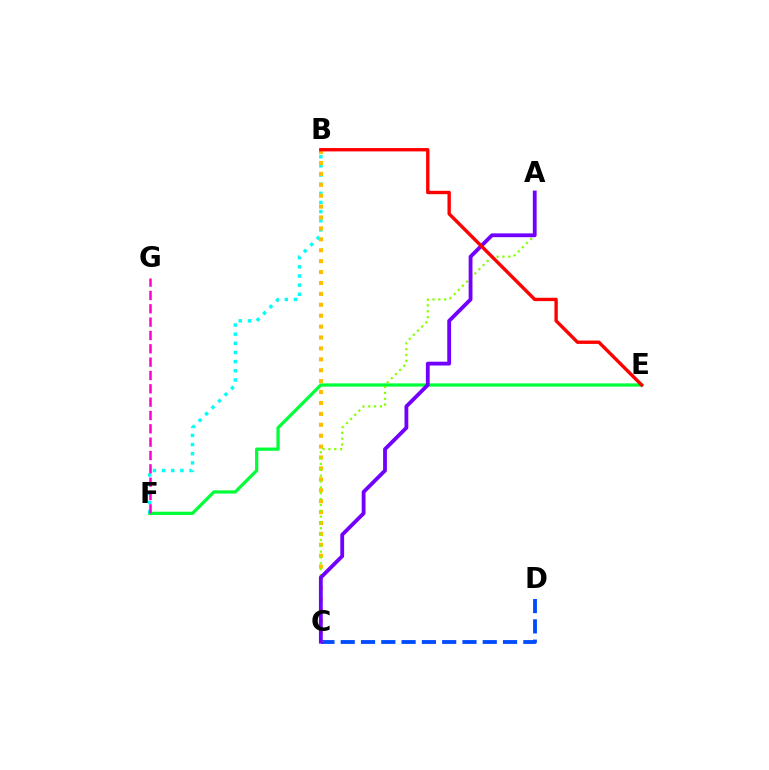{('C', 'D'): [{'color': '#004bff', 'line_style': 'dashed', 'thickness': 2.76}], ('E', 'F'): [{'color': '#00ff39', 'line_style': 'solid', 'thickness': 2.34}], ('B', 'F'): [{'color': '#00fff6', 'line_style': 'dotted', 'thickness': 2.49}], ('B', 'C'): [{'color': '#ffbd00', 'line_style': 'dotted', 'thickness': 2.96}], ('A', 'C'): [{'color': '#84ff00', 'line_style': 'dotted', 'thickness': 1.59}, {'color': '#7200ff', 'line_style': 'solid', 'thickness': 2.75}], ('F', 'G'): [{'color': '#ff00cf', 'line_style': 'dashed', 'thickness': 1.81}], ('B', 'E'): [{'color': '#ff0000', 'line_style': 'solid', 'thickness': 2.42}]}